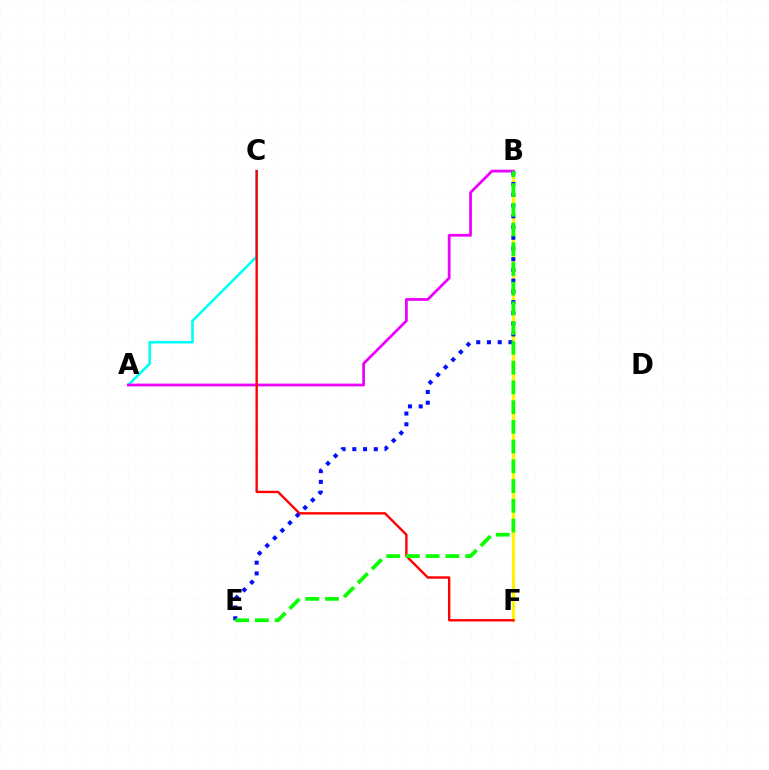{('B', 'F'): [{'color': '#fcf500', 'line_style': 'solid', 'thickness': 2.31}], ('A', 'C'): [{'color': '#00fff6', 'line_style': 'solid', 'thickness': 1.88}], ('A', 'B'): [{'color': '#ee00ff', 'line_style': 'solid', 'thickness': 1.99}], ('C', 'F'): [{'color': '#ff0000', 'line_style': 'solid', 'thickness': 1.71}], ('B', 'E'): [{'color': '#0010ff', 'line_style': 'dotted', 'thickness': 2.92}, {'color': '#08ff00', 'line_style': 'dashed', 'thickness': 2.68}]}